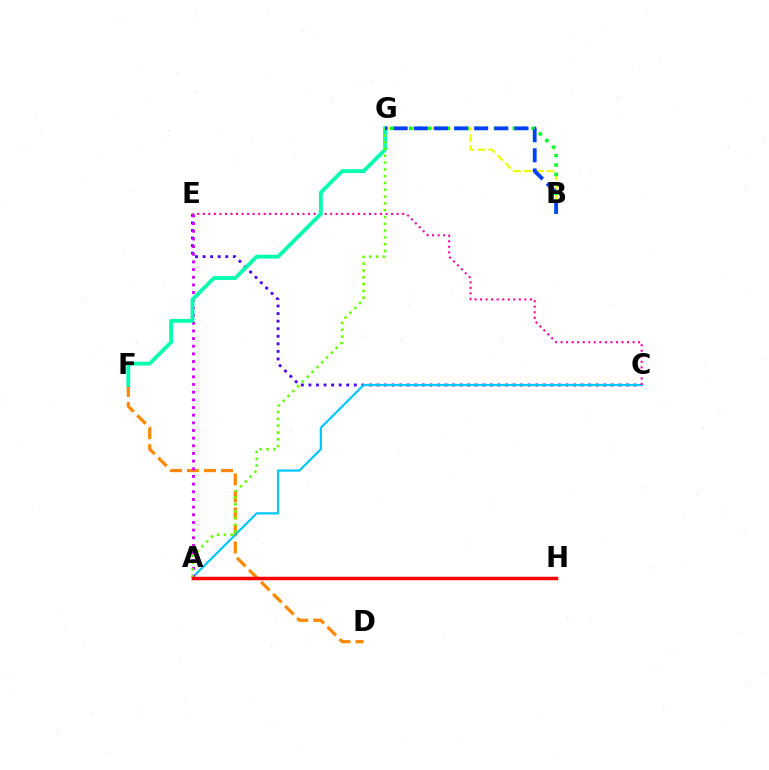{('B', 'G'): [{'color': '#eeff00', 'line_style': 'dashed', 'thickness': 1.52}, {'color': '#00ff27', 'line_style': 'dotted', 'thickness': 2.56}, {'color': '#003fff', 'line_style': 'dashed', 'thickness': 2.73}], ('D', 'F'): [{'color': '#ff8800', 'line_style': 'dashed', 'thickness': 2.31}], ('C', 'E'): [{'color': '#4f00ff', 'line_style': 'dotted', 'thickness': 2.05}, {'color': '#ff00a0', 'line_style': 'dotted', 'thickness': 1.5}], ('A', 'C'): [{'color': '#00c7ff', 'line_style': 'solid', 'thickness': 1.6}], ('A', 'E'): [{'color': '#d600ff', 'line_style': 'dotted', 'thickness': 2.08}], ('F', 'G'): [{'color': '#00ffaf', 'line_style': 'solid', 'thickness': 2.75}], ('A', 'G'): [{'color': '#66ff00', 'line_style': 'dotted', 'thickness': 1.85}], ('A', 'H'): [{'color': '#ff0000', 'line_style': 'solid', 'thickness': 2.52}]}